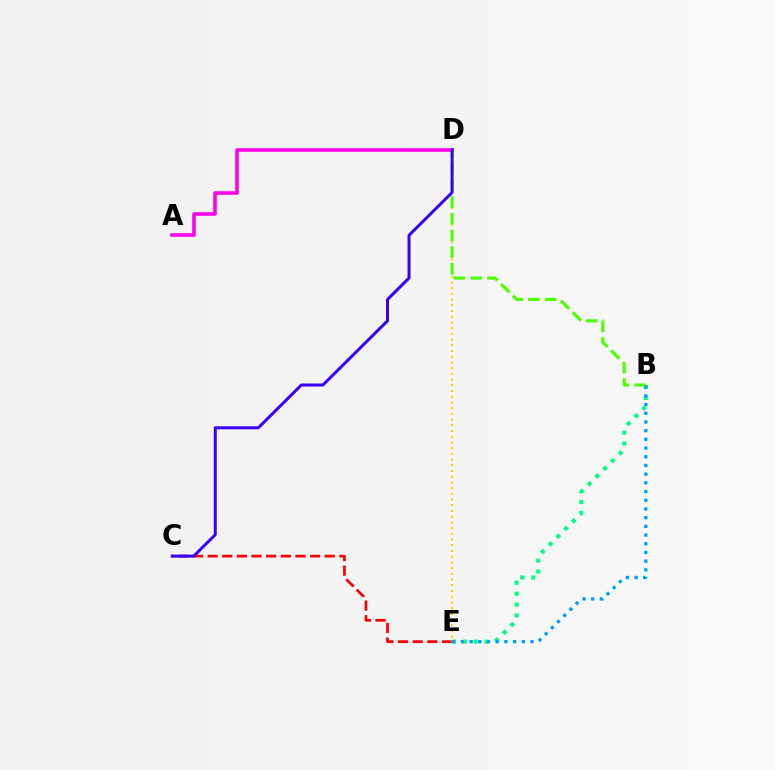{('C', 'E'): [{'color': '#ff0000', 'line_style': 'dashed', 'thickness': 1.99}], ('D', 'E'): [{'color': '#ffd500', 'line_style': 'dotted', 'thickness': 1.55}], ('A', 'D'): [{'color': '#ff00ed', 'line_style': 'solid', 'thickness': 2.58}], ('B', 'E'): [{'color': '#00ff86', 'line_style': 'dotted', 'thickness': 2.97}, {'color': '#009eff', 'line_style': 'dotted', 'thickness': 2.36}], ('B', 'D'): [{'color': '#4fff00', 'line_style': 'dashed', 'thickness': 2.26}], ('C', 'D'): [{'color': '#3700ff', 'line_style': 'solid', 'thickness': 2.16}]}